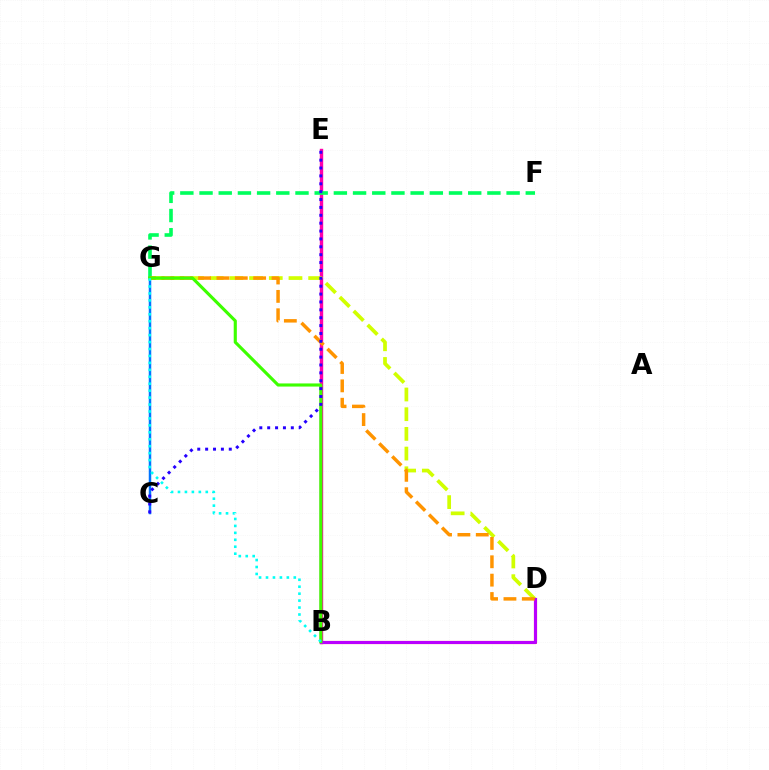{('B', 'E'): [{'color': '#ff00ac', 'line_style': 'solid', 'thickness': 2.45}], ('B', 'D'): [{'color': '#ff0000', 'line_style': 'solid', 'thickness': 2.25}, {'color': '#b900ff', 'line_style': 'solid', 'thickness': 2.2}], ('C', 'G'): [{'color': '#0074ff', 'line_style': 'solid', 'thickness': 1.79}], ('D', 'G'): [{'color': '#d1ff00', 'line_style': 'dashed', 'thickness': 2.68}, {'color': '#ff9400', 'line_style': 'dashed', 'thickness': 2.5}], ('F', 'G'): [{'color': '#00ff5c', 'line_style': 'dashed', 'thickness': 2.61}], ('B', 'G'): [{'color': '#3dff00', 'line_style': 'solid', 'thickness': 2.25}, {'color': '#00fff6', 'line_style': 'dotted', 'thickness': 1.89}], ('C', 'E'): [{'color': '#2500ff', 'line_style': 'dotted', 'thickness': 2.14}]}